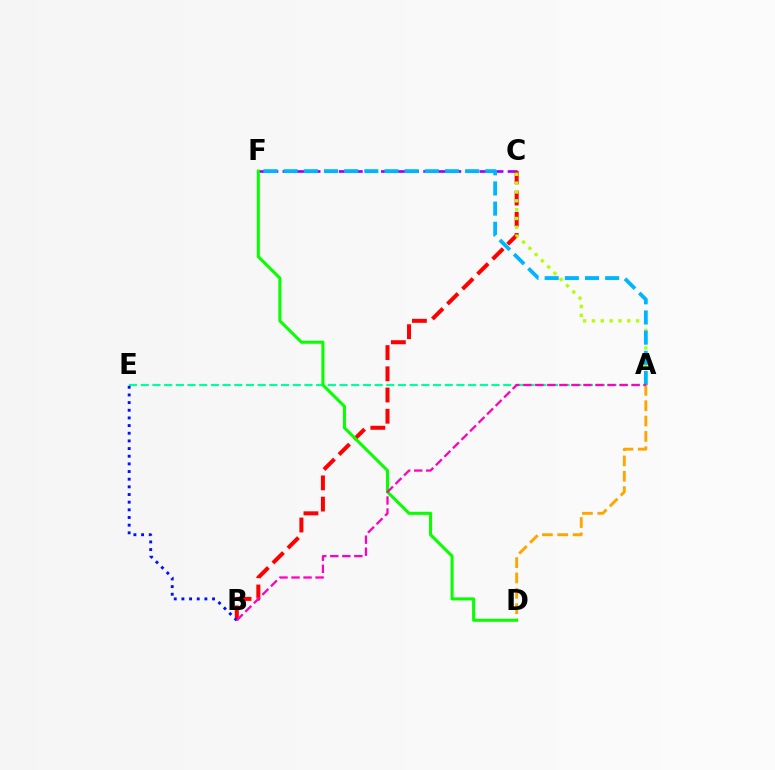{('A', 'E'): [{'color': '#00ff9d', 'line_style': 'dashed', 'thickness': 1.59}], ('A', 'D'): [{'color': '#ffa500', 'line_style': 'dashed', 'thickness': 2.09}], ('C', 'F'): [{'color': '#9b00ff', 'line_style': 'dashed', 'thickness': 1.91}], ('B', 'C'): [{'color': '#ff0000', 'line_style': 'dashed', 'thickness': 2.88}], ('A', 'C'): [{'color': '#b3ff00', 'line_style': 'dotted', 'thickness': 2.4}], ('A', 'F'): [{'color': '#00b5ff', 'line_style': 'dashed', 'thickness': 2.74}], ('B', 'E'): [{'color': '#0010ff', 'line_style': 'dotted', 'thickness': 2.08}], ('D', 'F'): [{'color': '#08ff00', 'line_style': 'solid', 'thickness': 2.19}], ('A', 'B'): [{'color': '#ff00bd', 'line_style': 'dashed', 'thickness': 1.63}]}